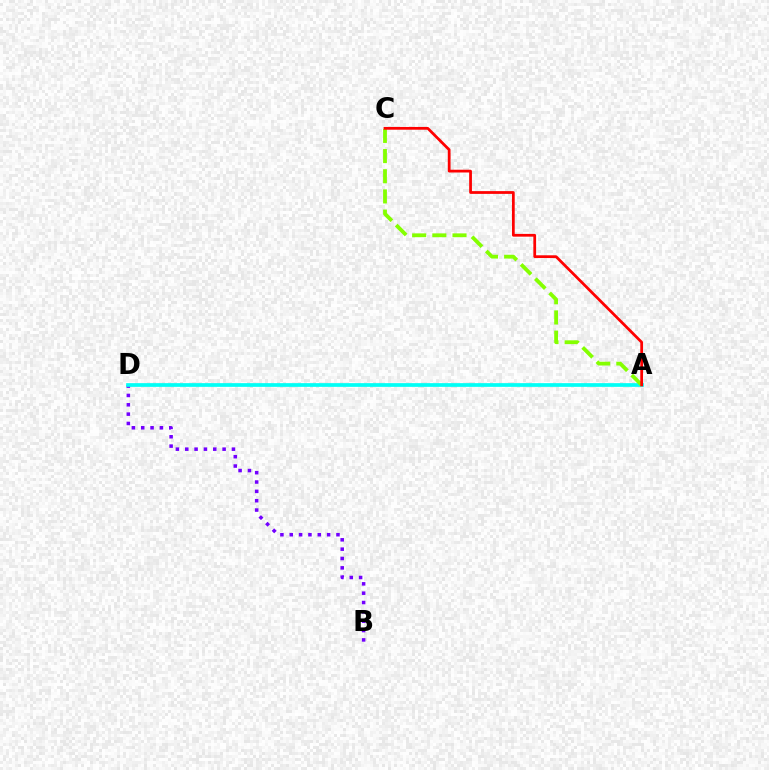{('B', 'D'): [{'color': '#7200ff', 'line_style': 'dotted', 'thickness': 2.54}], ('A', 'D'): [{'color': '#00fff6', 'line_style': 'solid', 'thickness': 2.67}], ('A', 'C'): [{'color': '#84ff00', 'line_style': 'dashed', 'thickness': 2.74}, {'color': '#ff0000', 'line_style': 'solid', 'thickness': 1.99}]}